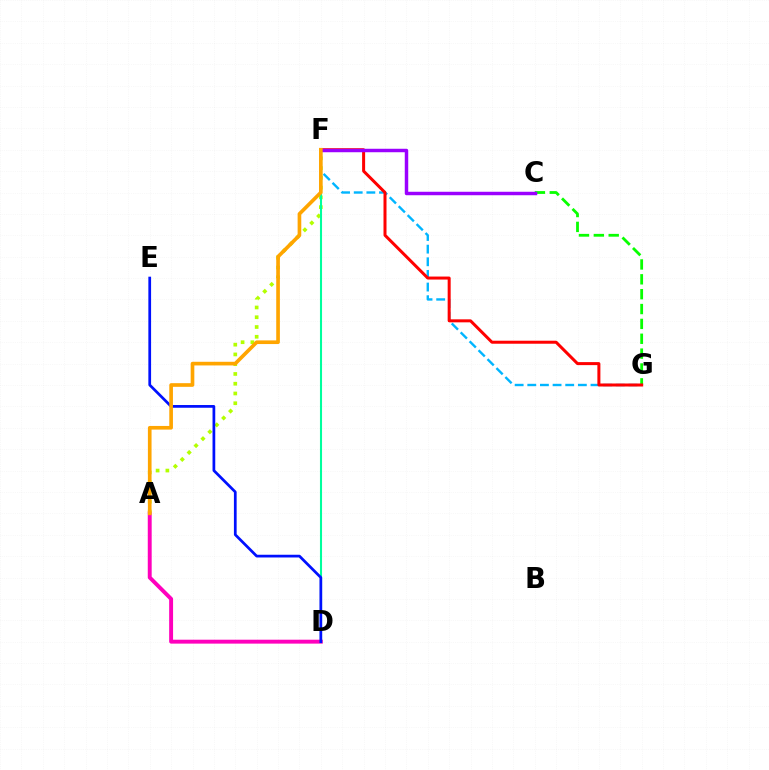{('A', 'D'): [{'color': '#ff00bd', 'line_style': 'solid', 'thickness': 2.82}], ('A', 'F'): [{'color': '#b3ff00', 'line_style': 'dotted', 'thickness': 2.65}, {'color': '#ffa500', 'line_style': 'solid', 'thickness': 2.63}], ('D', 'F'): [{'color': '#00ff9d', 'line_style': 'solid', 'thickness': 1.5}], ('F', 'G'): [{'color': '#00b5ff', 'line_style': 'dashed', 'thickness': 1.72}, {'color': '#ff0000', 'line_style': 'solid', 'thickness': 2.17}], ('C', 'G'): [{'color': '#08ff00', 'line_style': 'dashed', 'thickness': 2.02}], ('D', 'E'): [{'color': '#0010ff', 'line_style': 'solid', 'thickness': 1.96}], ('C', 'F'): [{'color': '#9b00ff', 'line_style': 'solid', 'thickness': 2.5}]}